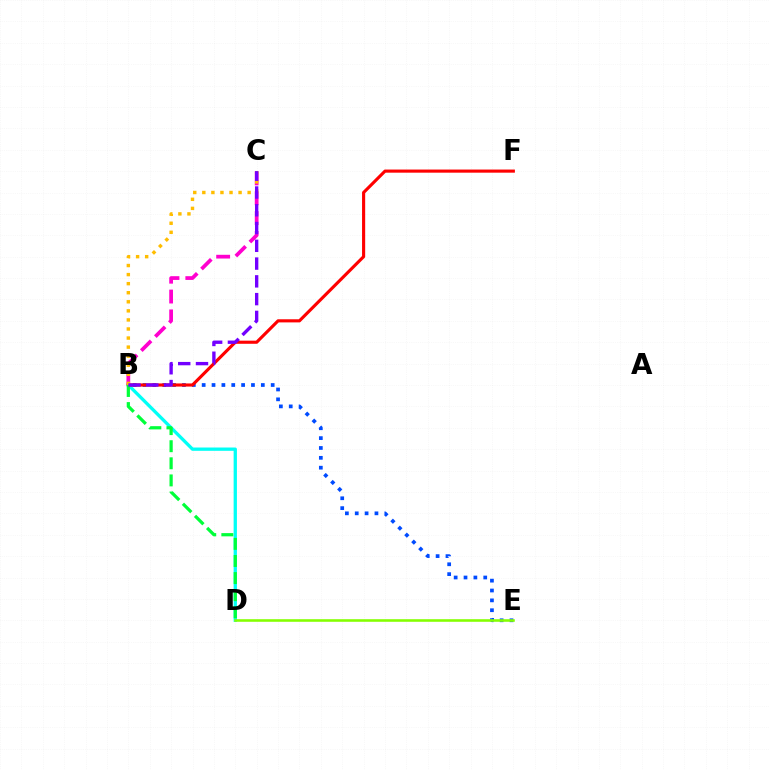{('B', 'D'): [{'color': '#00fff6', 'line_style': 'solid', 'thickness': 2.38}, {'color': '#00ff39', 'line_style': 'dashed', 'thickness': 2.32}], ('B', 'C'): [{'color': '#ff00cf', 'line_style': 'dashed', 'thickness': 2.7}, {'color': '#ffbd00', 'line_style': 'dotted', 'thickness': 2.46}, {'color': '#7200ff', 'line_style': 'dashed', 'thickness': 2.41}], ('B', 'E'): [{'color': '#004bff', 'line_style': 'dotted', 'thickness': 2.68}], ('B', 'F'): [{'color': '#ff0000', 'line_style': 'solid', 'thickness': 2.25}], ('D', 'E'): [{'color': '#84ff00', 'line_style': 'solid', 'thickness': 1.86}]}